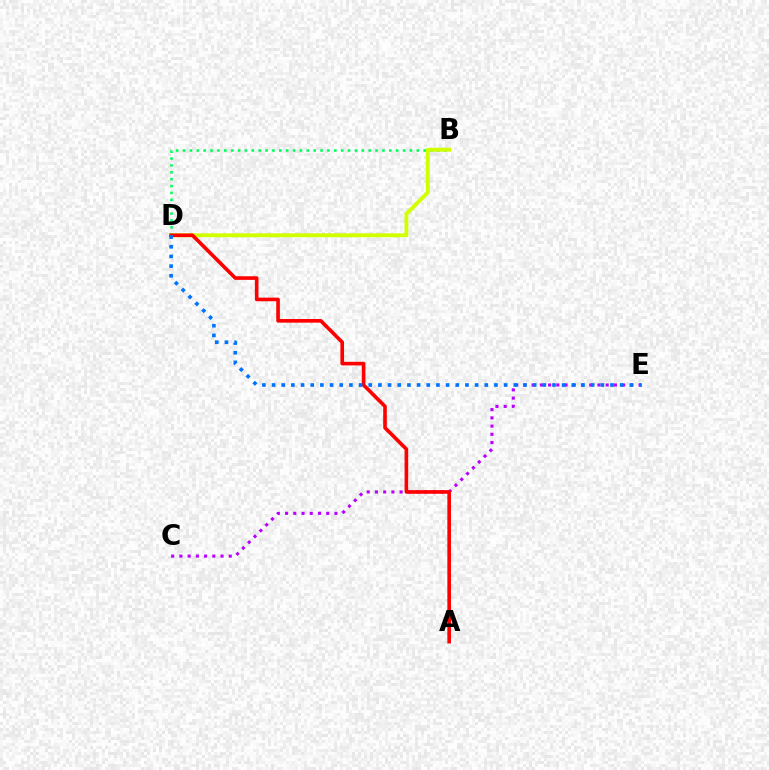{('B', 'D'): [{'color': '#00ff5c', 'line_style': 'dotted', 'thickness': 1.87}, {'color': '#d1ff00', 'line_style': 'solid', 'thickness': 2.79}], ('C', 'E'): [{'color': '#b900ff', 'line_style': 'dotted', 'thickness': 2.24}], ('A', 'D'): [{'color': '#ff0000', 'line_style': 'solid', 'thickness': 2.61}], ('D', 'E'): [{'color': '#0074ff', 'line_style': 'dotted', 'thickness': 2.63}]}